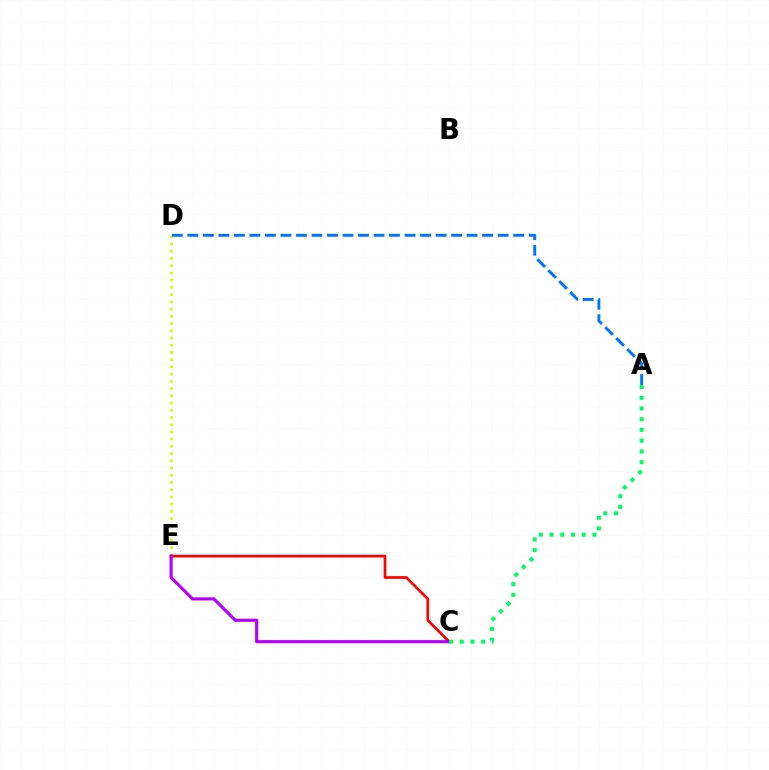{('D', 'E'): [{'color': '#d1ff00', 'line_style': 'dotted', 'thickness': 1.96}], ('C', 'E'): [{'color': '#ff0000', 'line_style': 'solid', 'thickness': 1.95}, {'color': '#b900ff', 'line_style': 'solid', 'thickness': 2.26}], ('A', 'C'): [{'color': '#00ff5c', 'line_style': 'dotted', 'thickness': 2.92}], ('A', 'D'): [{'color': '#0074ff', 'line_style': 'dashed', 'thickness': 2.11}]}